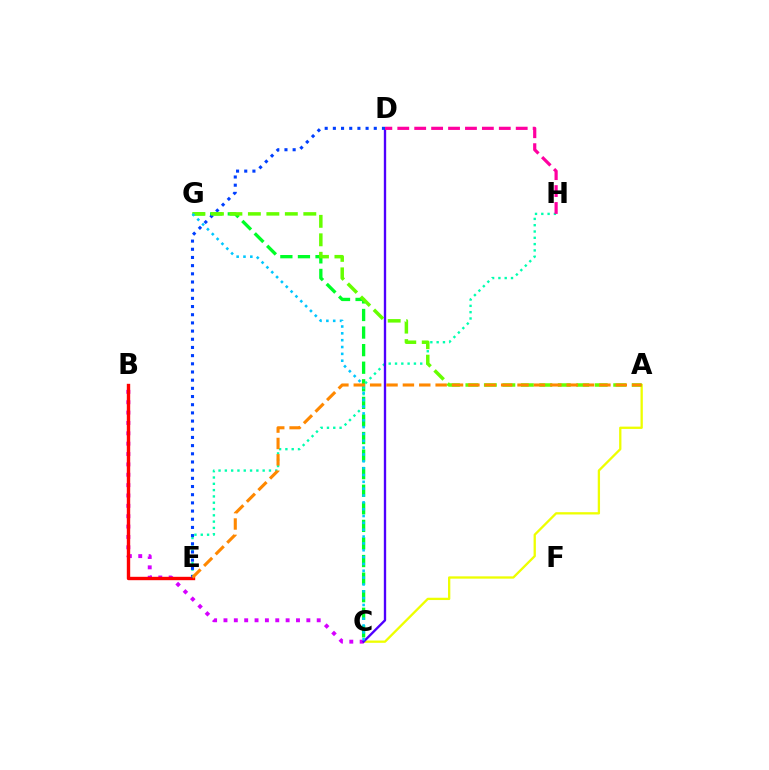{('C', 'G'): [{'color': '#00ff27', 'line_style': 'dashed', 'thickness': 2.39}, {'color': '#00c7ff', 'line_style': 'dotted', 'thickness': 1.86}], ('E', 'H'): [{'color': '#00ffaf', 'line_style': 'dotted', 'thickness': 1.71}], ('A', 'C'): [{'color': '#eeff00', 'line_style': 'solid', 'thickness': 1.66}], ('B', 'C'): [{'color': '#d600ff', 'line_style': 'dotted', 'thickness': 2.82}], ('B', 'E'): [{'color': '#ff0000', 'line_style': 'solid', 'thickness': 2.44}], ('C', 'D'): [{'color': '#4f00ff', 'line_style': 'solid', 'thickness': 1.69}], ('D', 'E'): [{'color': '#003fff', 'line_style': 'dotted', 'thickness': 2.22}], ('A', 'G'): [{'color': '#66ff00', 'line_style': 'dashed', 'thickness': 2.51}], ('D', 'H'): [{'color': '#ff00a0', 'line_style': 'dashed', 'thickness': 2.3}], ('A', 'E'): [{'color': '#ff8800', 'line_style': 'dashed', 'thickness': 2.22}]}